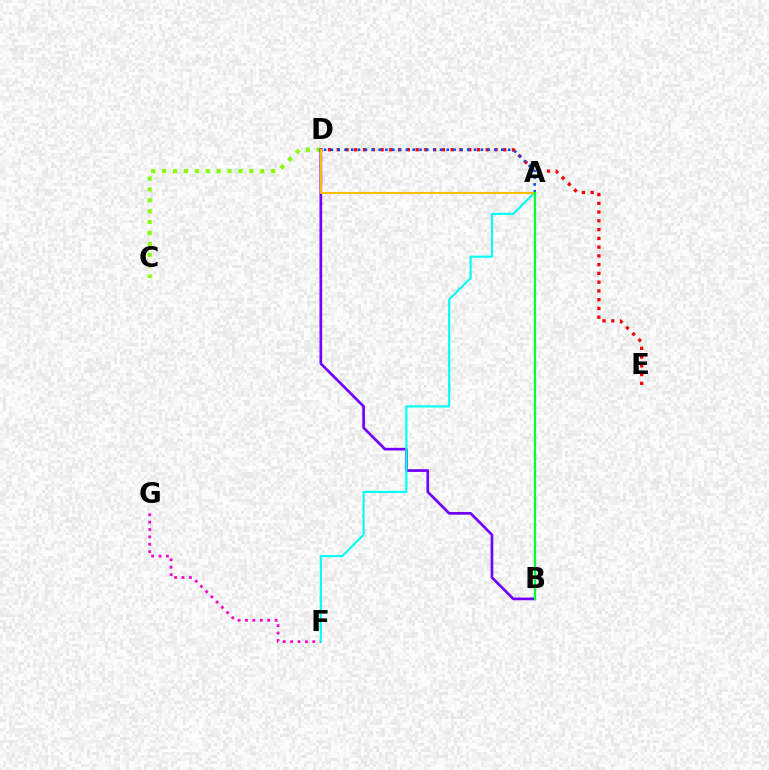{('D', 'E'): [{'color': '#ff0000', 'line_style': 'dotted', 'thickness': 2.38}], ('F', 'G'): [{'color': '#ff00cf', 'line_style': 'dotted', 'thickness': 2.01}], ('C', 'D'): [{'color': '#84ff00', 'line_style': 'dotted', 'thickness': 2.96}], ('B', 'D'): [{'color': '#7200ff', 'line_style': 'solid', 'thickness': 1.94}], ('A', 'F'): [{'color': '#00fff6', 'line_style': 'solid', 'thickness': 1.53}], ('A', 'D'): [{'color': '#004bff', 'line_style': 'dotted', 'thickness': 1.85}, {'color': '#ffbd00', 'line_style': 'solid', 'thickness': 1.52}], ('A', 'B'): [{'color': '#00ff39', 'line_style': 'solid', 'thickness': 1.63}]}